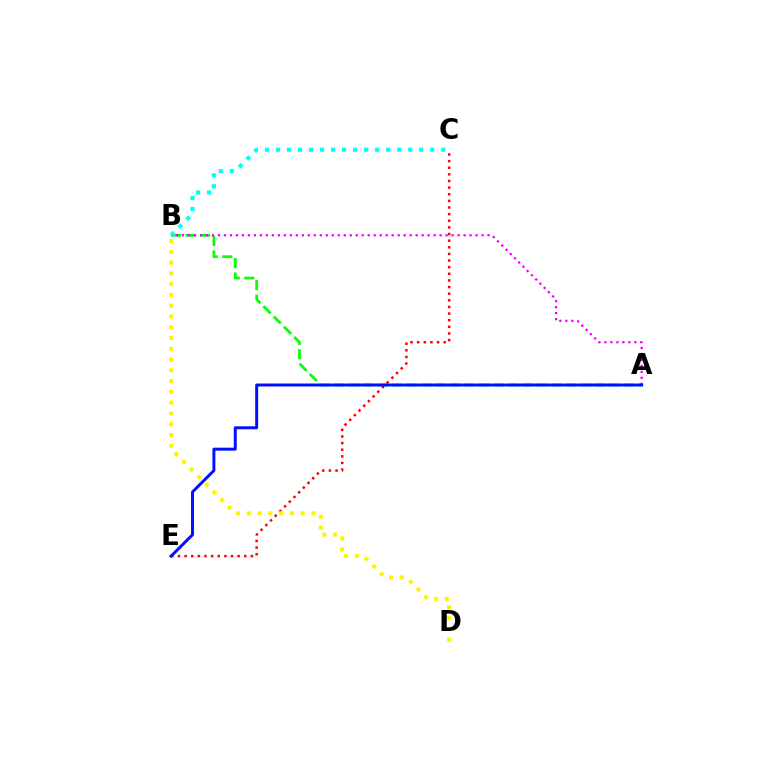{('A', 'B'): [{'color': '#08ff00', 'line_style': 'dashed', 'thickness': 1.97}, {'color': '#ee00ff', 'line_style': 'dotted', 'thickness': 1.63}], ('C', 'E'): [{'color': '#ff0000', 'line_style': 'dotted', 'thickness': 1.8}], ('A', 'E'): [{'color': '#0010ff', 'line_style': 'solid', 'thickness': 2.13}], ('B', 'C'): [{'color': '#00fff6', 'line_style': 'dotted', 'thickness': 2.99}], ('B', 'D'): [{'color': '#fcf500', 'line_style': 'dotted', 'thickness': 2.93}]}